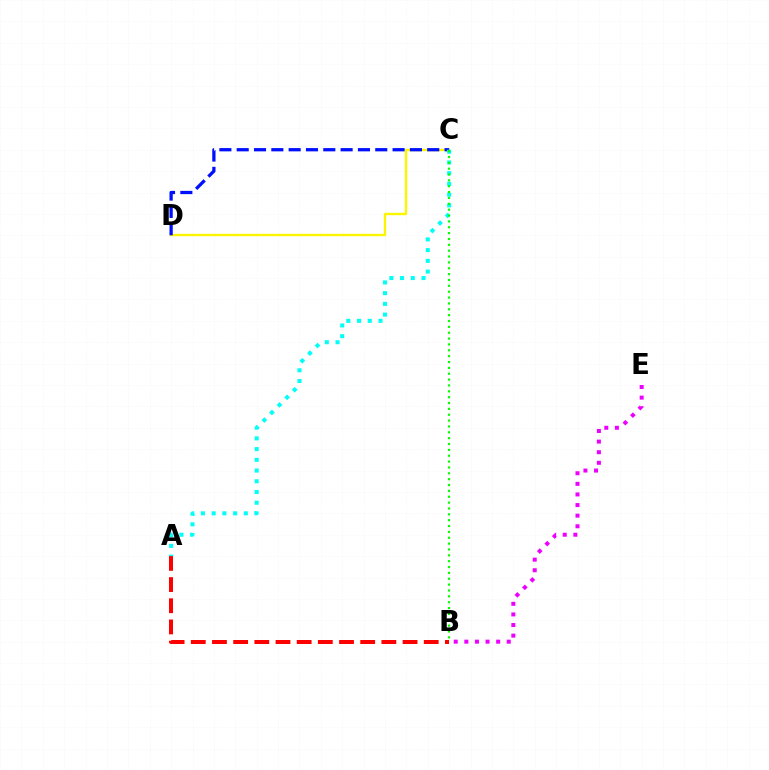{('A', 'B'): [{'color': '#ff0000', 'line_style': 'dashed', 'thickness': 2.88}], ('B', 'E'): [{'color': '#ee00ff', 'line_style': 'dotted', 'thickness': 2.88}], ('C', 'D'): [{'color': '#fcf500', 'line_style': 'solid', 'thickness': 1.71}, {'color': '#0010ff', 'line_style': 'dashed', 'thickness': 2.35}], ('A', 'C'): [{'color': '#00fff6', 'line_style': 'dotted', 'thickness': 2.91}], ('B', 'C'): [{'color': '#08ff00', 'line_style': 'dotted', 'thickness': 1.59}]}